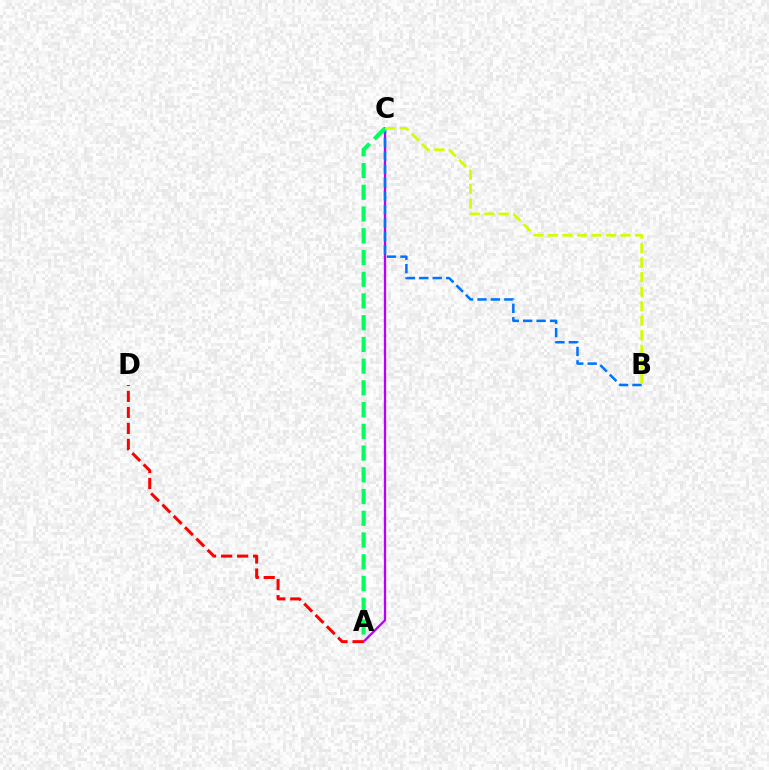{('A', 'C'): [{'color': '#b900ff', 'line_style': 'solid', 'thickness': 1.66}, {'color': '#00ff5c', 'line_style': 'dashed', 'thickness': 2.95}], ('B', 'C'): [{'color': '#0074ff', 'line_style': 'dashed', 'thickness': 1.82}, {'color': '#d1ff00', 'line_style': 'dashed', 'thickness': 1.97}], ('A', 'D'): [{'color': '#ff0000', 'line_style': 'dashed', 'thickness': 2.17}]}